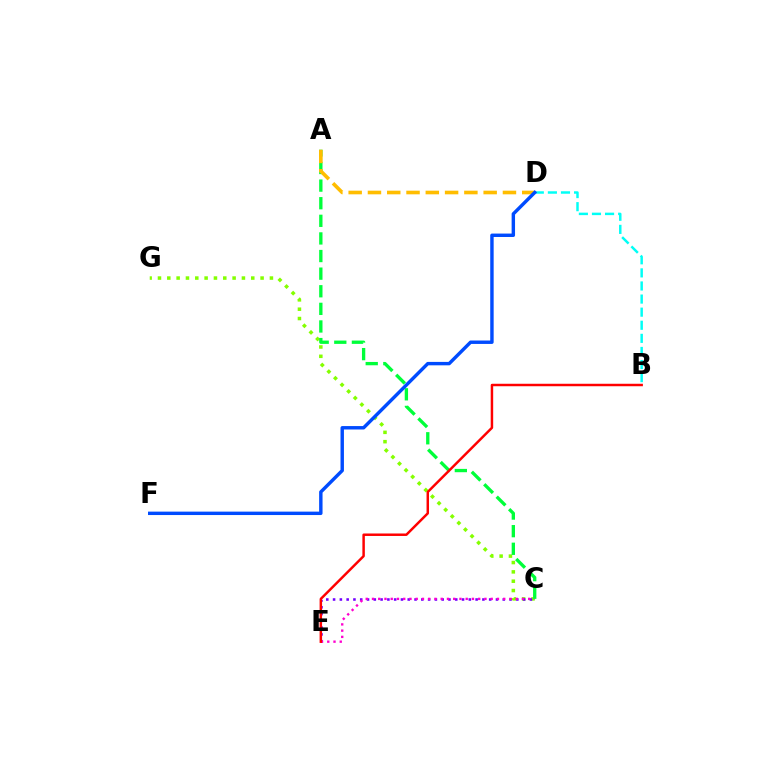{('B', 'D'): [{'color': '#00fff6', 'line_style': 'dashed', 'thickness': 1.78}], ('C', 'G'): [{'color': '#84ff00', 'line_style': 'dotted', 'thickness': 2.53}], ('C', 'E'): [{'color': '#7200ff', 'line_style': 'dotted', 'thickness': 1.84}, {'color': '#ff00cf', 'line_style': 'dotted', 'thickness': 1.7}], ('A', 'C'): [{'color': '#00ff39', 'line_style': 'dashed', 'thickness': 2.39}], ('A', 'D'): [{'color': '#ffbd00', 'line_style': 'dashed', 'thickness': 2.62}], ('D', 'F'): [{'color': '#004bff', 'line_style': 'solid', 'thickness': 2.46}], ('B', 'E'): [{'color': '#ff0000', 'line_style': 'solid', 'thickness': 1.78}]}